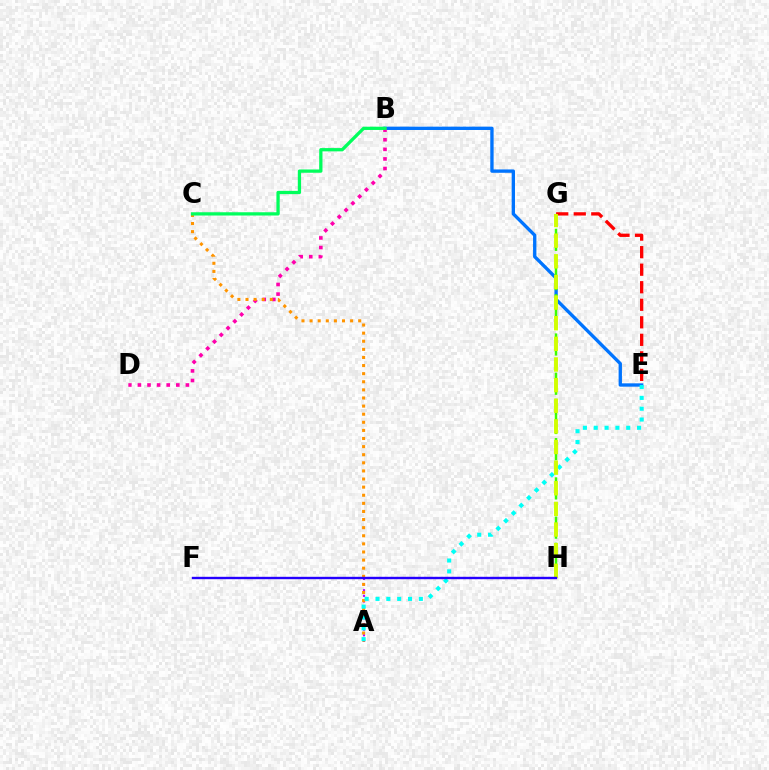{('B', 'E'): [{'color': '#0074ff', 'line_style': 'solid', 'thickness': 2.4}], ('G', 'H'): [{'color': '#3dff00', 'line_style': 'dashed', 'thickness': 1.78}, {'color': '#d1ff00', 'line_style': 'dashed', 'thickness': 2.8}], ('E', 'G'): [{'color': '#ff0000', 'line_style': 'dashed', 'thickness': 2.38}], ('B', 'D'): [{'color': '#ff00ac', 'line_style': 'dotted', 'thickness': 2.61}], ('A', 'H'): [{'color': '#b900ff', 'line_style': 'dotted', 'thickness': 1.53}], ('A', 'C'): [{'color': '#ff9400', 'line_style': 'dotted', 'thickness': 2.2}], ('A', 'E'): [{'color': '#00fff6', 'line_style': 'dotted', 'thickness': 2.94}], ('F', 'H'): [{'color': '#2500ff', 'line_style': 'solid', 'thickness': 1.71}], ('B', 'C'): [{'color': '#00ff5c', 'line_style': 'solid', 'thickness': 2.36}]}